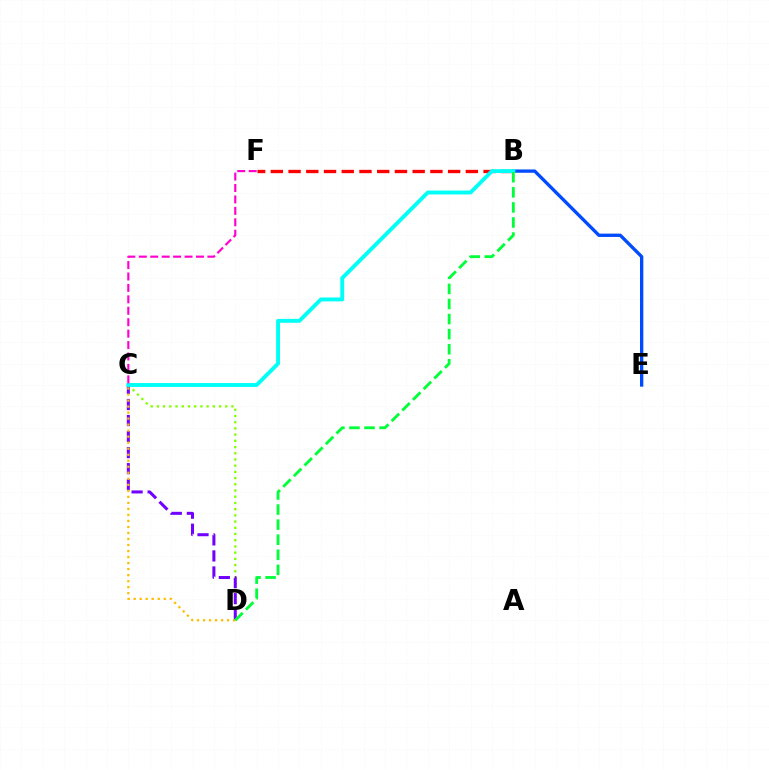{('B', 'F'): [{'color': '#ff0000', 'line_style': 'dashed', 'thickness': 2.41}], ('C', 'D'): [{'color': '#84ff00', 'line_style': 'dotted', 'thickness': 1.69}, {'color': '#7200ff', 'line_style': 'dashed', 'thickness': 2.18}, {'color': '#ffbd00', 'line_style': 'dotted', 'thickness': 1.64}], ('B', 'E'): [{'color': '#004bff', 'line_style': 'solid', 'thickness': 2.39}], ('B', 'C'): [{'color': '#00fff6', 'line_style': 'solid', 'thickness': 2.81}], ('B', 'D'): [{'color': '#00ff39', 'line_style': 'dashed', 'thickness': 2.05}], ('C', 'F'): [{'color': '#ff00cf', 'line_style': 'dashed', 'thickness': 1.55}]}